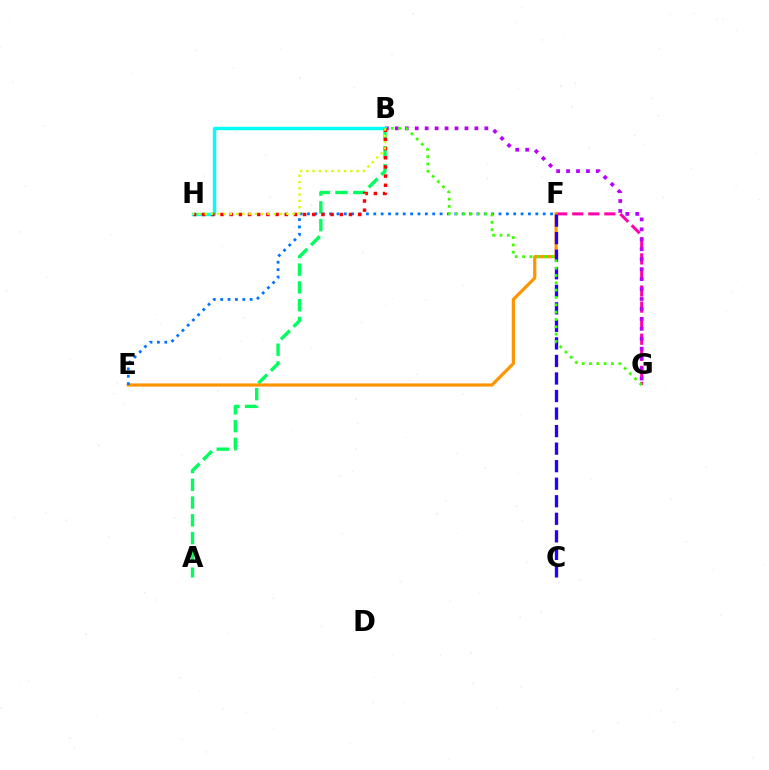{('A', 'B'): [{'color': '#00ff5c', 'line_style': 'dashed', 'thickness': 2.42}], ('F', 'G'): [{'color': '#ff00ac', 'line_style': 'dashed', 'thickness': 2.18}], ('E', 'F'): [{'color': '#ff9400', 'line_style': 'solid', 'thickness': 2.29}, {'color': '#0074ff', 'line_style': 'dotted', 'thickness': 2.0}], ('B', 'G'): [{'color': '#b900ff', 'line_style': 'dotted', 'thickness': 2.7}, {'color': '#3dff00', 'line_style': 'dotted', 'thickness': 1.99}], ('C', 'F'): [{'color': '#2500ff', 'line_style': 'dashed', 'thickness': 2.38}], ('B', 'H'): [{'color': '#00fff6', 'line_style': 'solid', 'thickness': 2.45}, {'color': '#ff0000', 'line_style': 'dotted', 'thickness': 2.49}, {'color': '#d1ff00', 'line_style': 'dotted', 'thickness': 1.71}]}